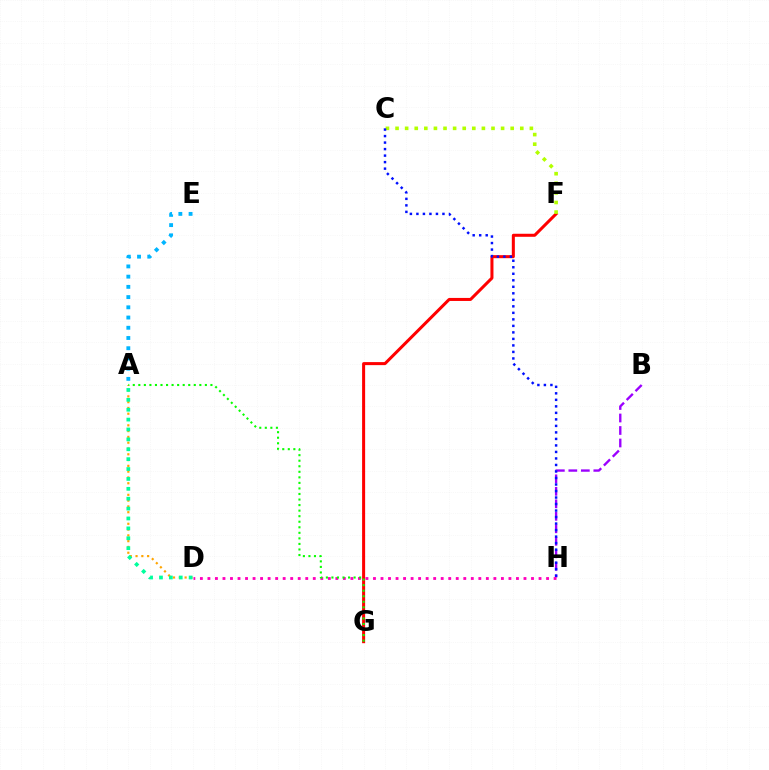{('F', 'G'): [{'color': '#ff0000', 'line_style': 'solid', 'thickness': 2.18}], ('C', 'F'): [{'color': '#b3ff00', 'line_style': 'dotted', 'thickness': 2.61}], ('A', 'D'): [{'color': '#ffa500', 'line_style': 'dotted', 'thickness': 1.57}, {'color': '#00ff9d', 'line_style': 'dotted', 'thickness': 2.69}], ('B', 'H'): [{'color': '#9b00ff', 'line_style': 'dashed', 'thickness': 1.7}], ('C', 'H'): [{'color': '#0010ff', 'line_style': 'dotted', 'thickness': 1.77}], ('A', 'E'): [{'color': '#00b5ff', 'line_style': 'dotted', 'thickness': 2.78}], ('D', 'H'): [{'color': '#ff00bd', 'line_style': 'dotted', 'thickness': 2.04}], ('A', 'G'): [{'color': '#08ff00', 'line_style': 'dotted', 'thickness': 1.51}]}